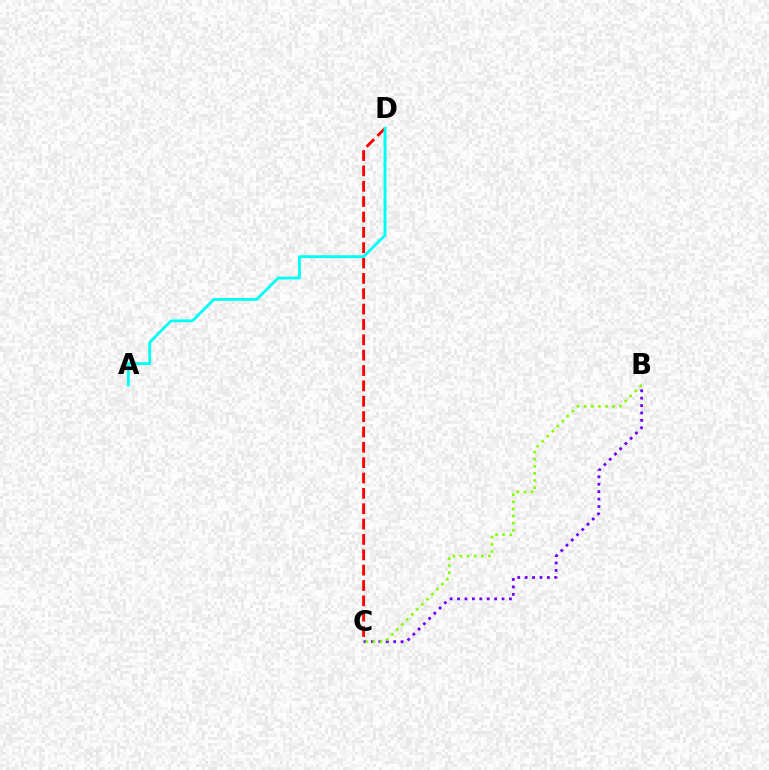{('B', 'C'): [{'color': '#7200ff', 'line_style': 'dotted', 'thickness': 2.02}, {'color': '#84ff00', 'line_style': 'dotted', 'thickness': 1.93}], ('C', 'D'): [{'color': '#ff0000', 'line_style': 'dashed', 'thickness': 2.09}], ('A', 'D'): [{'color': '#00fff6', 'line_style': 'solid', 'thickness': 2.05}]}